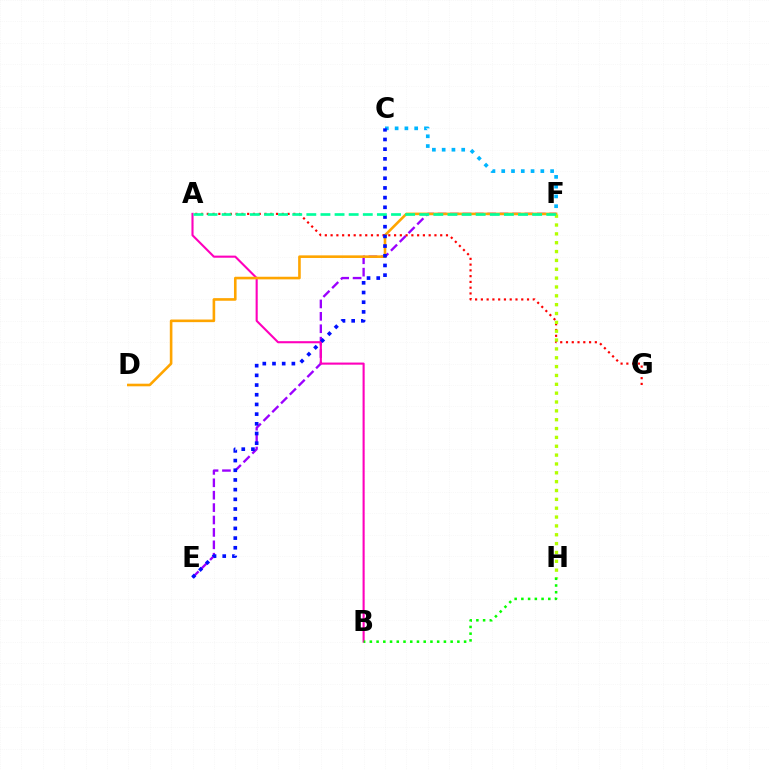{('E', 'F'): [{'color': '#9b00ff', 'line_style': 'dashed', 'thickness': 1.69}], ('A', 'B'): [{'color': '#ff00bd', 'line_style': 'solid', 'thickness': 1.51}], ('D', 'F'): [{'color': '#ffa500', 'line_style': 'solid', 'thickness': 1.88}], ('A', 'G'): [{'color': '#ff0000', 'line_style': 'dotted', 'thickness': 1.57}], ('C', 'F'): [{'color': '#00b5ff', 'line_style': 'dotted', 'thickness': 2.66}], ('F', 'H'): [{'color': '#b3ff00', 'line_style': 'dotted', 'thickness': 2.4}], ('C', 'E'): [{'color': '#0010ff', 'line_style': 'dotted', 'thickness': 2.63}], ('A', 'F'): [{'color': '#00ff9d', 'line_style': 'dashed', 'thickness': 1.92}], ('B', 'H'): [{'color': '#08ff00', 'line_style': 'dotted', 'thickness': 1.83}]}